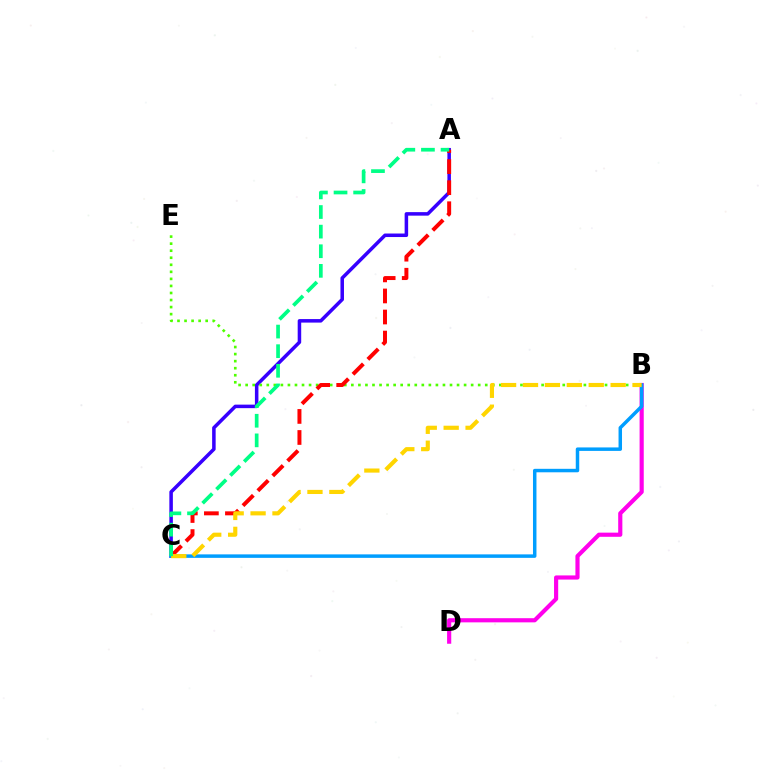{('A', 'C'): [{'color': '#3700ff', 'line_style': 'solid', 'thickness': 2.53}, {'color': '#ff0000', 'line_style': 'dashed', 'thickness': 2.86}, {'color': '#00ff86', 'line_style': 'dashed', 'thickness': 2.66}], ('B', 'E'): [{'color': '#4fff00', 'line_style': 'dotted', 'thickness': 1.91}], ('B', 'D'): [{'color': '#ff00ed', 'line_style': 'solid', 'thickness': 2.99}], ('B', 'C'): [{'color': '#009eff', 'line_style': 'solid', 'thickness': 2.5}, {'color': '#ffd500', 'line_style': 'dashed', 'thickness': 2.98}]}